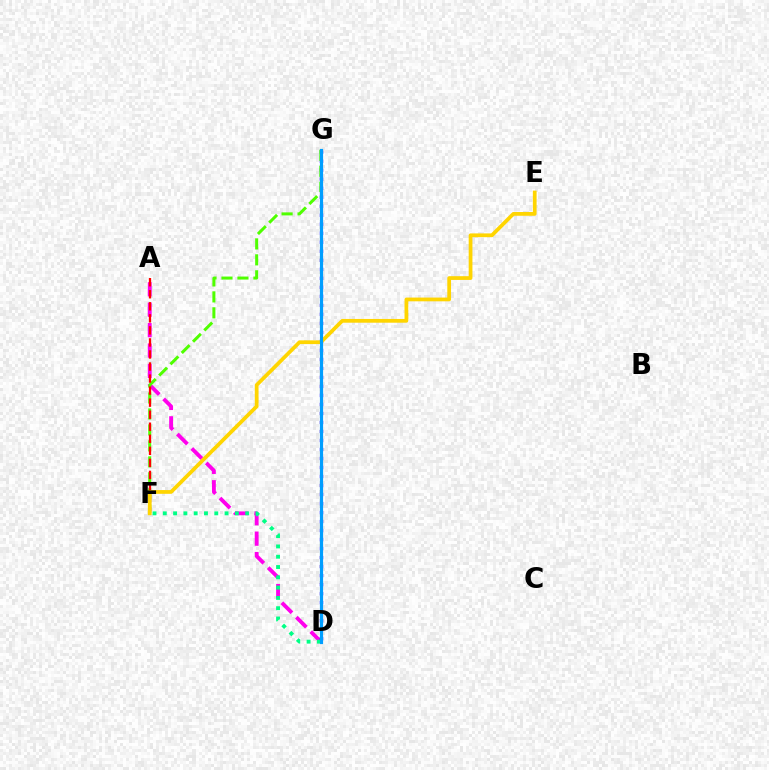{('A', 'D'): [{'color': '#ff00ed', 'line_style': 'dashed', 'thickness': 2.77}], ('D', 'G'): [{'color': '#3700ff', 'line_style': 'dotted', 'thickness': 2.45}, {'color': '#009eff', 'line_style': 'solid', 'thickness': 2.28}], ('F', 'G'): [{'color': '#4fff00', 'line_style': 'dashed', 'thickness': 2.17}], ('D', 'F'): [{'color': '#00ff86', 'line_style': 'dotted', 'thickness': 2.8}], ('A', 'F'): [{'color': '#ff0000', 'line_style': 'dashed', 'thickness': 1.64}], ('E', 'F'): [{'color': '#ffd500', 'line_style': 'solid', 'thickness': 2.7}]}